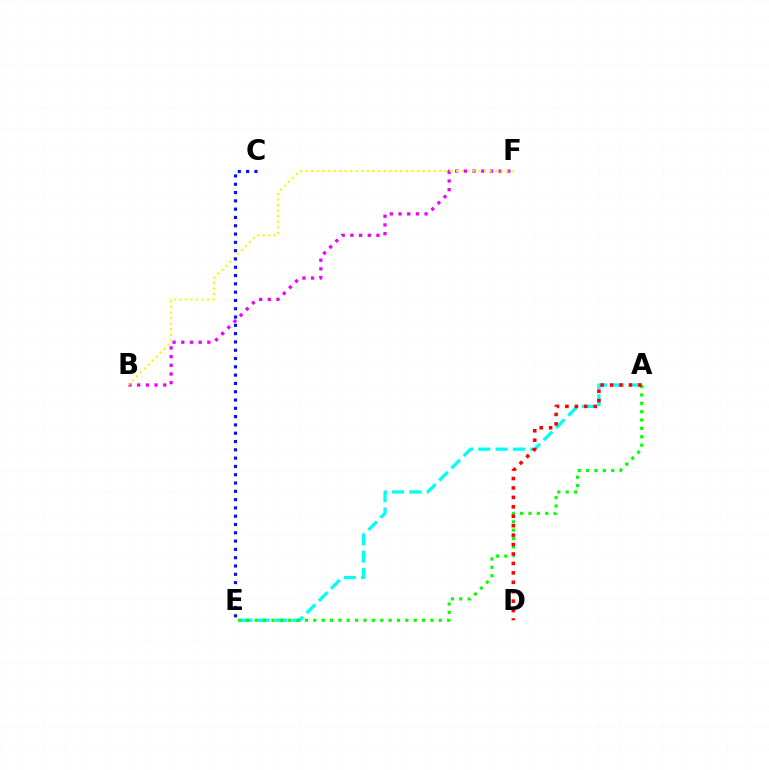{('A', 'E'): [{'color': '#00fff6', 'line_style': 'dashed', 'thickness': 2.35}, {'color': '#08ff00', 'line_style': 'dotted', 'thickness': 2.27}], ('A', 'D'): [{'color': '#ff0000', 'line_style': 'dotted', 'thickness': 2.56}], ('B', 'F'): [{'color': '#ee00ff', 'line_style': 'dotted', 'thickness': 2.36}, {'color': '#fcf500', 'line_style': 'dotted', 'thickness': 1.51}], ('C', 'E'): [{'color': '#0010ff', 'line_style': 'dotted', 'thickness': 2.25}]}